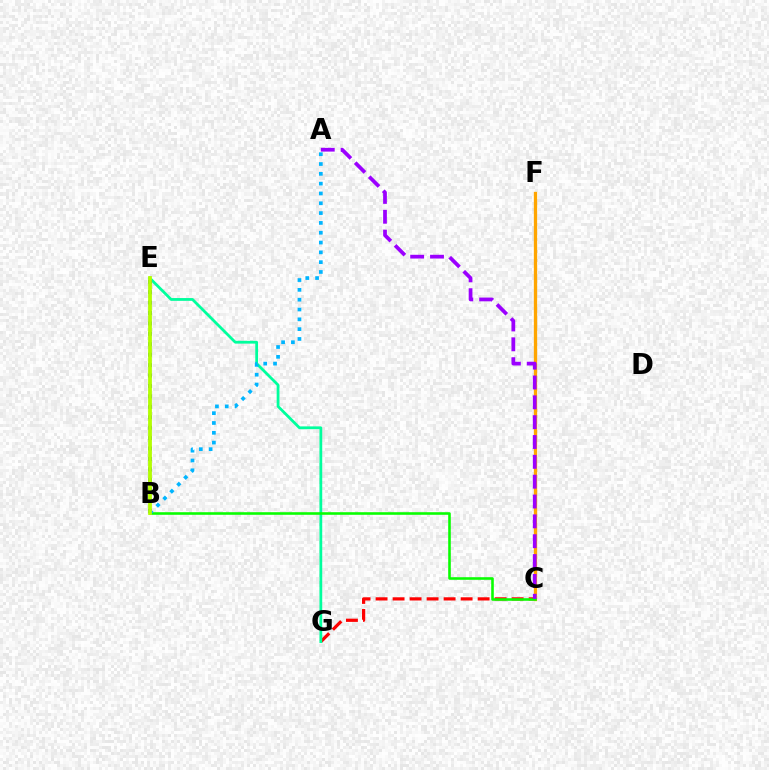{('B', 'E'): [{'color': '#ff00bd', 'line_style': 'dotted', 'thickness': 1.58}, {'color': '#0010ff', 'line_style': 'dotted', 'thickness': 2.83}, {'color': '#b3ff00', 'line_style': 'solid', 'thickness': 2.72}], ('C', 'G'): [{'color': '#ff0000', 'line_style': 'dashed', 'thickness': 2.31}], ('C', 'F'): [{'color': '#ffa500', 'line_style': 'solid', 'thickness': 2.38}], ('E', 'G'): [{'color': '#00ff9d', 'line_style': 'solid', 'thickness': 2.0}], ('B', 'C'): [{'color': '#08ff00', 'line_style': 'solid', 'thickness': 1.86}], ('A', 'C'): [{'color': '#9b00ff', 'line_style': 'dashed', 'thickness': 2.7}], ('A', 'B'): [{'color': '#00b5ff', 'line_style': 'dotted', 'thickness': 2.67}]}